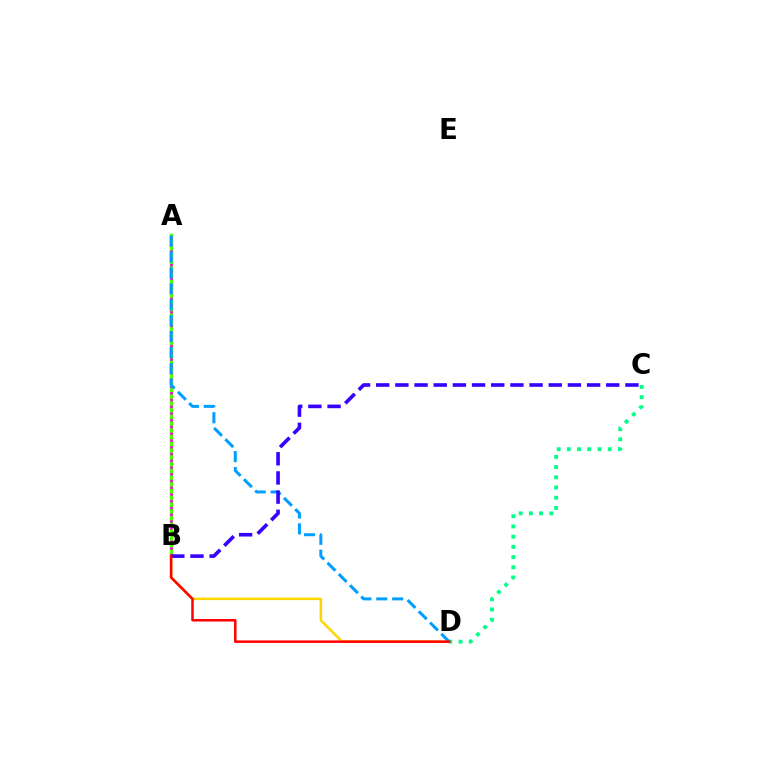{('B', 'D'): [{'color': '#ffd500', 'line_style': 'solid', 'thickness': 1.79}, {'color': '#ff0000', 'line_style': 'solid', 'thickness': 1.81}], ('A', 'B'): [{'color': '#4fff00', 'line_style': 'solid', 'thickness': 2.44}, {'color': '#ff00ed', 'line_style': 'dotted', 'thickness': 1.83}], ('C', 'D'): [{'color': '#00ff86', 'line_style': 'dotted', 'thickness': 2.77}], ('A', 'D'): [{'color': '#009eff', 'line_style': 'dashed', 'thickness': 2.16}], ('B', 'C'): [{'color': '#3700ff', 'line_style': 'dashed', 'thickness': 2.6}]}